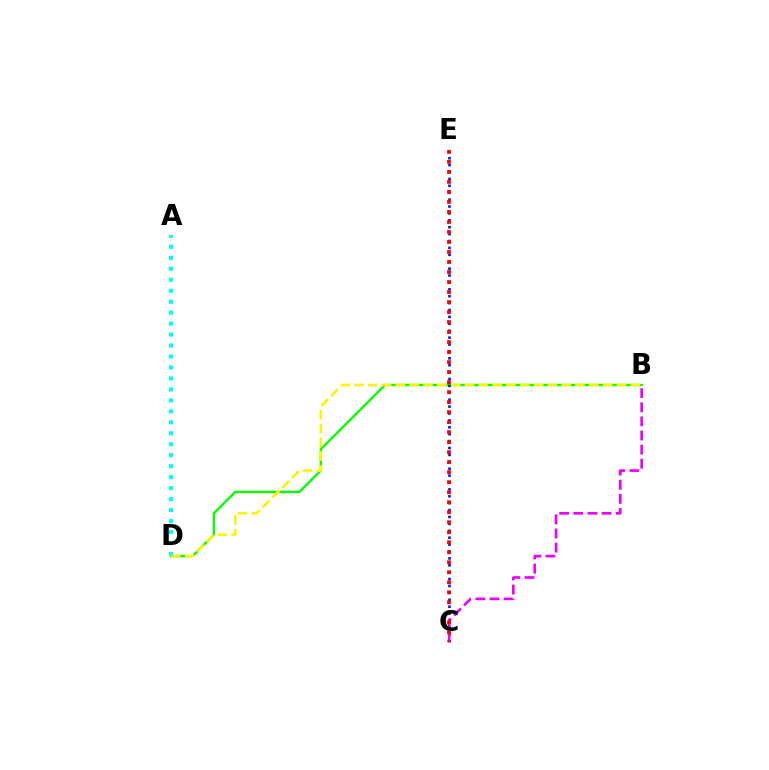{('B', 'D'): [{'color': '#08ff00', 'line_style': 'solid', 'thickness': 1.71}, {'color': '#fcf500', 'line_style': 'dashed', 'thickness': 1.88}], ('C', 'E'): [{'color': '#0010ff', 'line_style': 'dotted', 'thickness': 1.87}, {'color': '#ff0000', 'line_style': 'dotted', 'thickness': 2.72}], ('B', 'C'): [{'color': '#ee00ff', 'line_style': 'dashed', 'thickness': 1.92}], ('A', 'D'): [{'color': '#00fff6', 'line_style': 'dotted', 'thickness': 2.98}]}